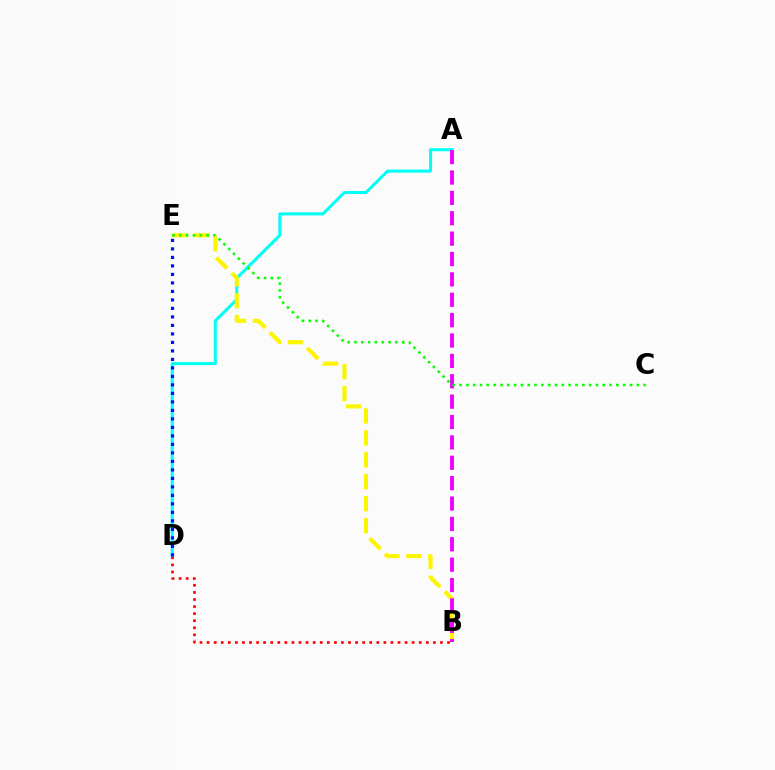{('A', 'D'): [{'color': '#00fff6', 'line_style': 'solid', 'thickness': 2.18}], ('B', 'E'): [{'color': '#fcf500', 'line_style': 'dashed', 'thickness': 2.98}], ('B', 'D'): [{'color': '#ff0000', 'line_style': 'dotted', 'thickness': 1.92}], ('A', 'B'): [{'color': '#ee00ff', 'line_style': 'dashed', 'thickness': 2.77}], ('D', 'E'): [{'color': '#0010ff', 'line_style': 'dotted', 'thickness': 2.31}], ('C', 'E'): [{'color': '#08ff00', 'line_style': 'dotted', 'thickness': 1.85}]}